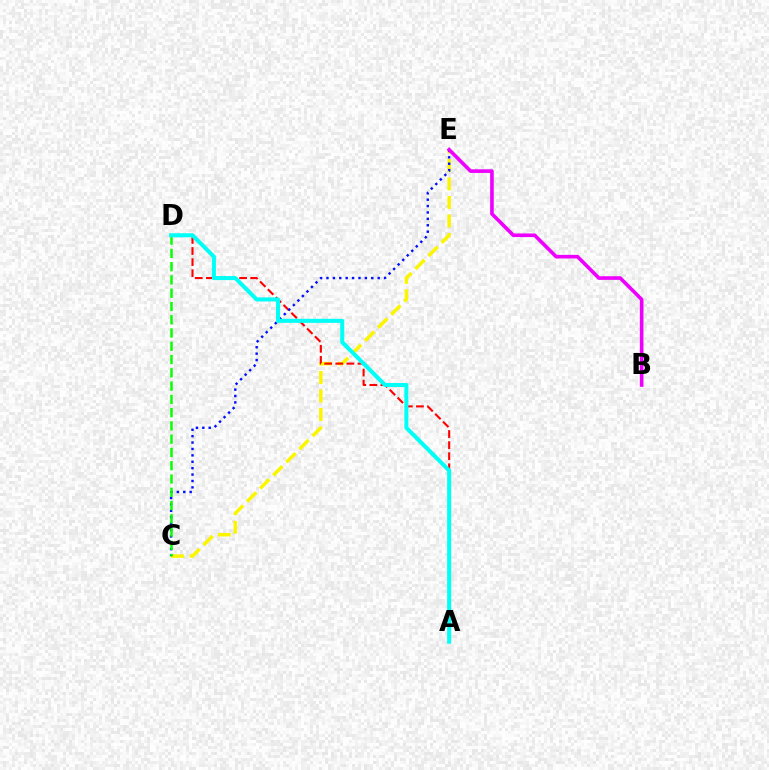{('C', 'E'): [{'color': '#fcf500', 'line_style': 'dashed', 'thickness': 2.52}, {'color': '#0010ff', 'line_style': 'dotted', 'thickness': 1.74}], ('A', 'D'): [{'color': '#ff0000', 'line_style': 'dashed', 'thickness': 1.51}, {'color': '#00fff6', 'line_style': 'solid', 'thickness': 2.91}], ('B', 'E'): [{'color': '#ee00ff', 'line_style': 'solid', 'thickness': 2.61}], ('C', 'D'): [{'color': '#08ff00', 'line_style': 'dashed', 'thickness': 1.8}]}